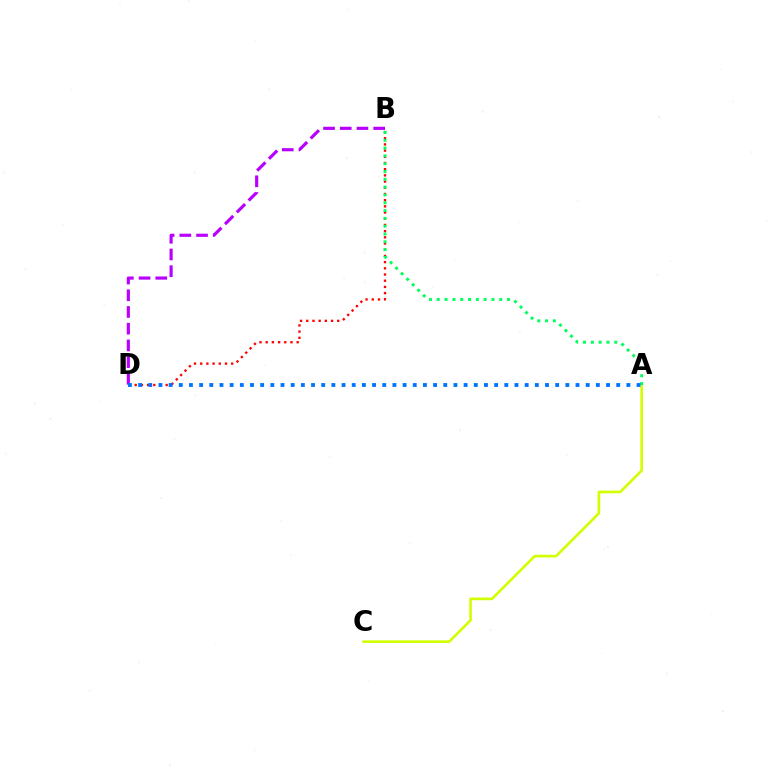{('B', 'D'): [{'color': '#ff0000', 'line_style': 'dotted', 'thickness': 1.68}, {'color': '#b900ff', 'line_style': 'dashed', 'thickness': 2.27}], ('A', 'C'): [{'color': '#d1ff00', 'line_style': 'solid', 'thickness': 1.89}], ('A', 'B'): [{'color': '#00ff5c', 'line_style': 'dotted', 'thickness': 2.12}], ('A', 'D'): [{'color': '#0074ff', 'line_style': 'dotted', 'thickness': 2.76}]}